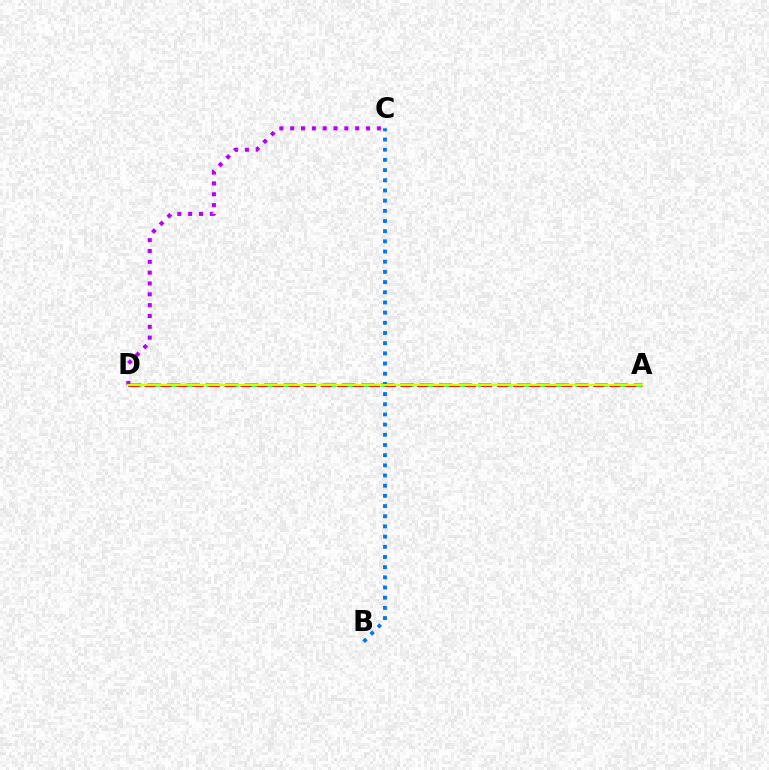{('A', 'D'): [{'color': '#00ff5c', 'line_style': 'dashed', 'thickness': 2.64}, {'color': '#ff0000', 'line_style': 'dashed', 'thickness': 2.18}, {'color': '#d1ff00', 'line_style': 'solid', 'thickness': 1.58}], ('C', 'D'): [{'color': '#b900ff', 'line_style': 'dotted', 'thickness': 2.94}], ('B', 'C'): [{'color': '#0074ff', 'line_style': 'dotted', 'thickness': 2.77}]}